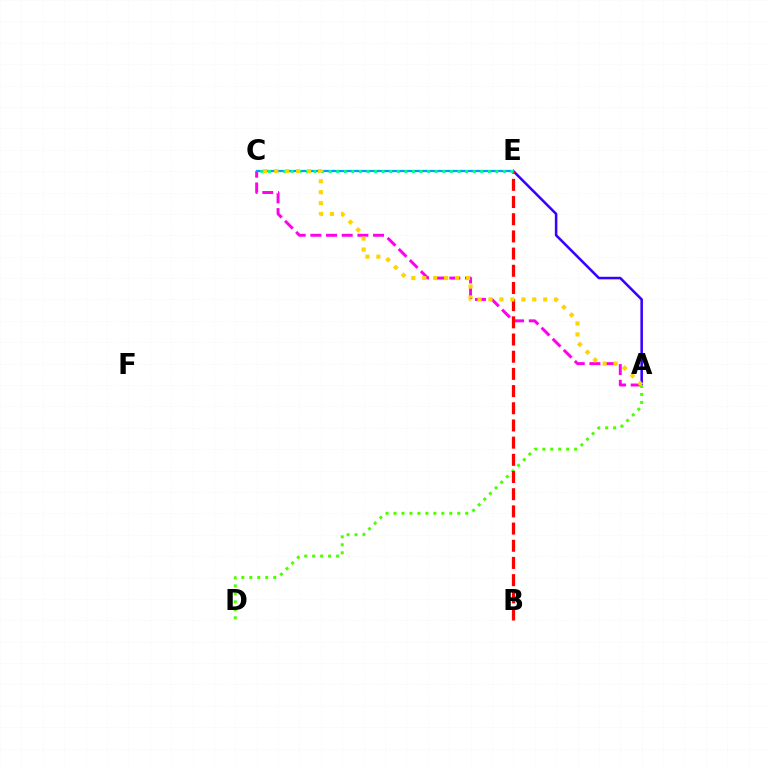{('A', 'C'): [{'color': '#ff00ed', 'line_style': 'dashed', 'thickness': 2.13}, {'color': '#ffd500', 'line_style': 'dotted', 'thickness': 2.97}], ('A', 'E'): [{'color': '#3700ff', 'line_style': 'solid', 'thickness': 1.83}], ('C', 'E'): [{'color': '#009eff', 'line_style': 'solid', 'thickness': 1.61}, {'color': '#00ff86', 'line_style': 'dotted', 'thickness': 2.06}], ('A', 'D'): [{'color': '#4fff00', 'line_style': 'dotted', 'thickness': 2.17}], ('B', 'E'): [{'color': '#ff0000', 'line_style': 'dashed', 'thickness': 2.33}]}